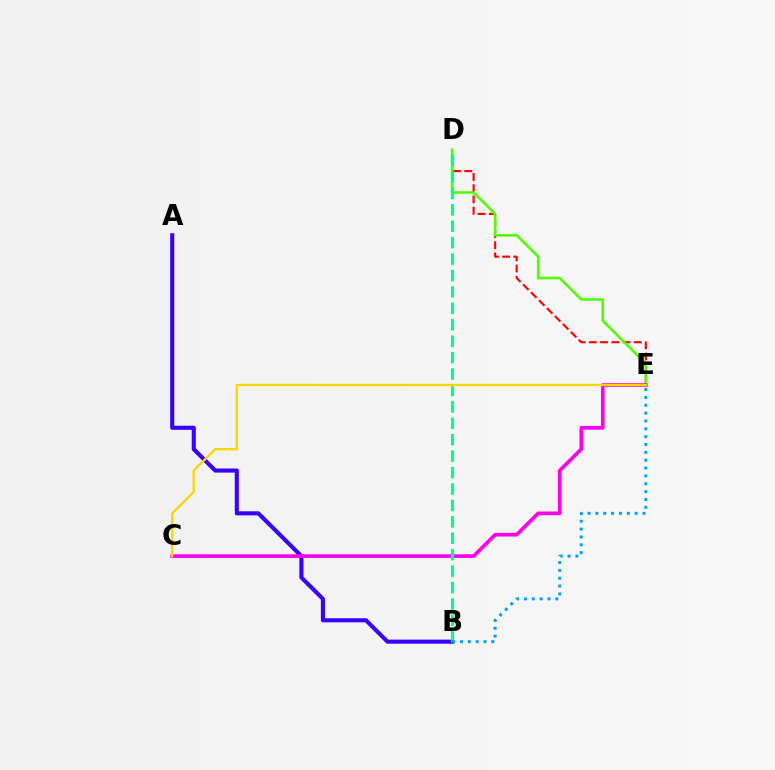{('D', 'E'): [{'color': '#ff0000', 'line_style': 'dashed', 'thickness': 1.52}, {'color': '#4fff00', 'line_style': 'solid', 'thickness': 1.85}], ('A', 'B'): [{'color': '#3700ff', 'line_style': 'solid', 'thickness': 2.94}], ('C', 'E'): [{'color': '#ff00ed', 'line_style': 'solid', 'thickness': 2.63}, {'color': '#ffd500', 'line_style': 'solid', 'thickness': 1.66}], ('B', 'D'): [{'color': '#00ff86', 'line_style': 'dashed', 'thickness': 2.23}], ('B', 'E'): [{'color': '#009eff', 'line_style': 'dotted', 'thickness': 2.13}]}